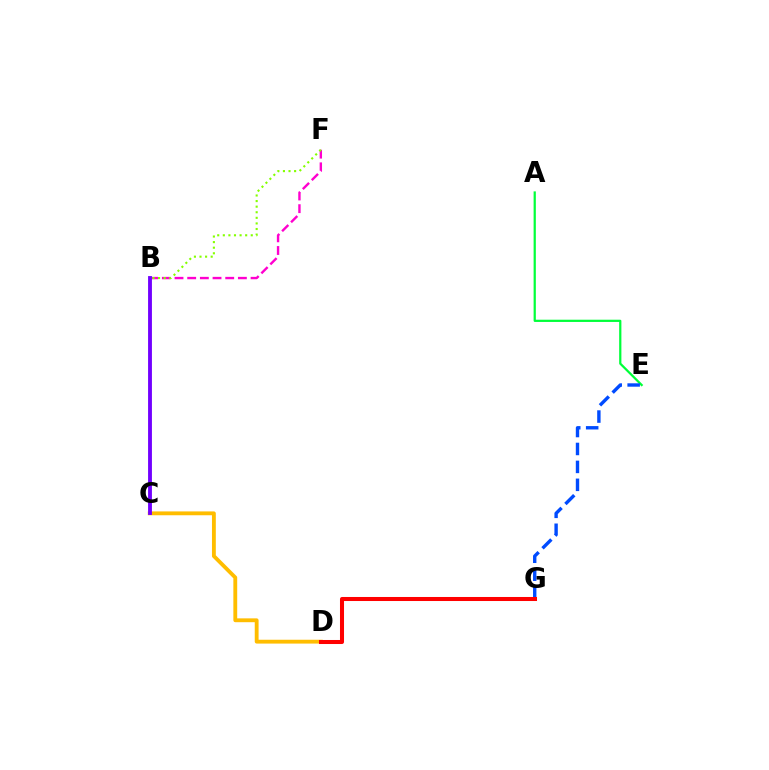{('B', 'F'): [{'color': '#ff00cf', 'line_style': 'dashed', 'thickness': 1.72}, {'color': '#84ff00', 'line_style': 'dotted', 'thickness': 1.52}], ('A', 'E'): [{'color': '#00ff39', 'line_style': 'solid', 'thickness': 1.6}], ('C', 'D'): [{'color': '#ffbd00', 'line_style': 'solid', 'thickness': 2.76}], ('B', 'C'): [{'color': '#00fff6', 'line_style': 'solid', 'thickness': 1.56}, {'color': '#7200ff', 'line_style': 'solid', 'thickness': 2.77}], ('E', 'G'): [{'color': '#004bff', 'line_style': 'dashed', 'thickness': 2.44}], ('D', 'G'): [{'color': '#ff0000', 'line_style': 'solid', 'thickness': 2.91}]}